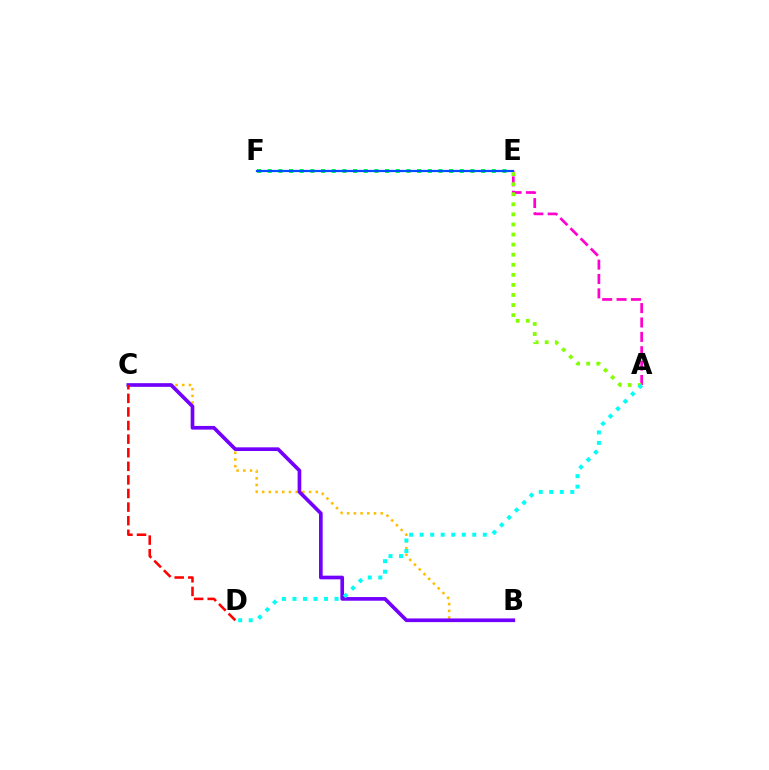{('E', 'F'): [{'color': '#00ff39', 'line_style': 'dotted', 'thickness': 2.9}, {'color': '#004bff', 'line_style': 'solid', 'thickness': 1.6}], ('A', 'E'): [{'color': '#ff00cf', 'line_style': 'dashed', 'thickness': 1.95}, {'color': '#84ff00', 'line_style': 'dotted', 'thickness': 2.74}], ('B', 'C'): [{'color': '#ffbd00', 'line_style': 'dotted', 'thickness': 1.82}, {'color': '#7200ff', 'line_style': 'solid', 'thickness': 2.64}], ('C', 'D'): [{'color': '#ff0000', 'line_style': 'dashed', 'thickness': 1.85}], ('A', 'D'): [{'color': '#00fff6', 'line_style': 'dotted', 'thickness': 2.86}]}